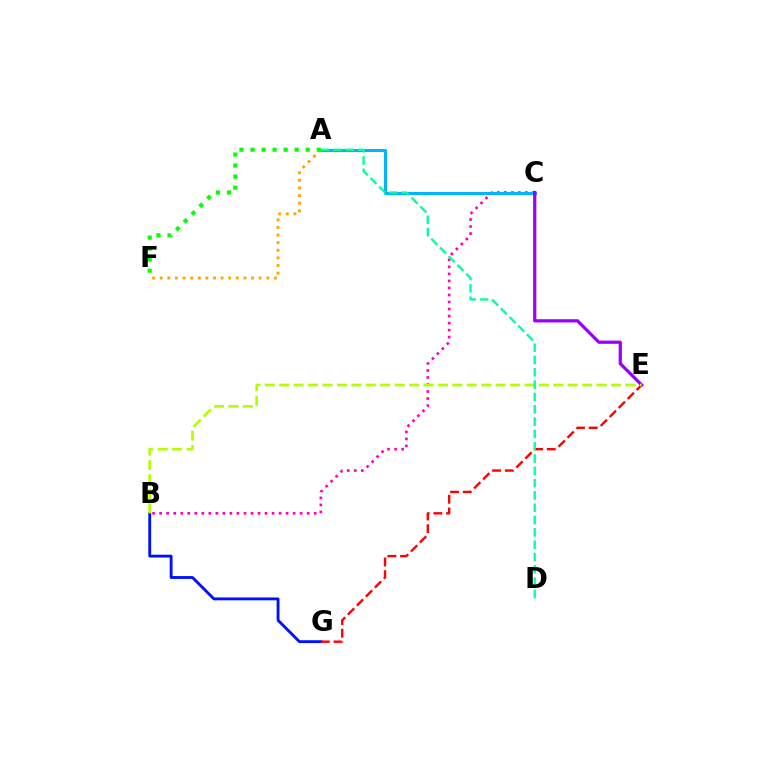{('B', 'G'): [{'color': '#0010ff', 'line_style': 'solid', 'thickness': 2.05}], ('E', 'G'): [{'color': '#ff0000', 'line_style': 'dashed', 'thickness': 1.73}], ('B', 'C'): [{'color': '#ff00bd', 'line_style': 'dotted', 'thickness': 1.91}], ('A', 'C'): [{'color': '#00b5ff', 'line_style': 'solid', 'thickness': 2.16}], ('C', 'E'): [{'color': '#9b00ff', 'line_style': 'solid', 'thickness': 2.32}], ('A', 'F'): [{'color': '#ffa500', 'line_style': 'dotted', 'thickness': 2.07}, {'color': '#08ff00', 'line_style': 'dotted', 'thickness': 3.0}], ('B', 'E'): [{'color': '#b3ff00', 'line_style': 'dashed', 'thickness': 1.96}], ('A', 'D'): [{'color': '#00ff9d', 'line_style': 'dashed', 'thickness': 1.67}]}